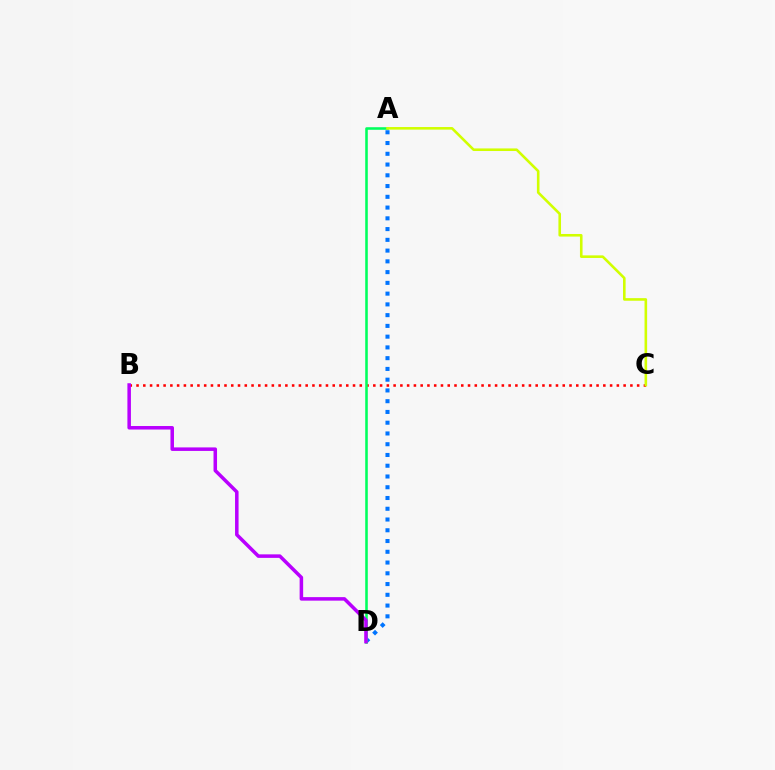{('B', 'C'): [{'color': '#ff0000', 'line_style': 'dotted', 'thickness': 1.84}], ('A', 'D'): [{'color': '#0074ff', 'line_style': 'dotted', 'thickness': 2.92}, {'color': '#00ff5c', 'line_style': 'solid', 'thickness': 1.85}], ('A', 'C'): [{'color': '#d1ff00', 'line_style': 'solid', 'thickness': 1.87}], ('B', 'D'): [{'color': '#b900ff', 'line_style': 'solid', 'thickness': 2.53}]}